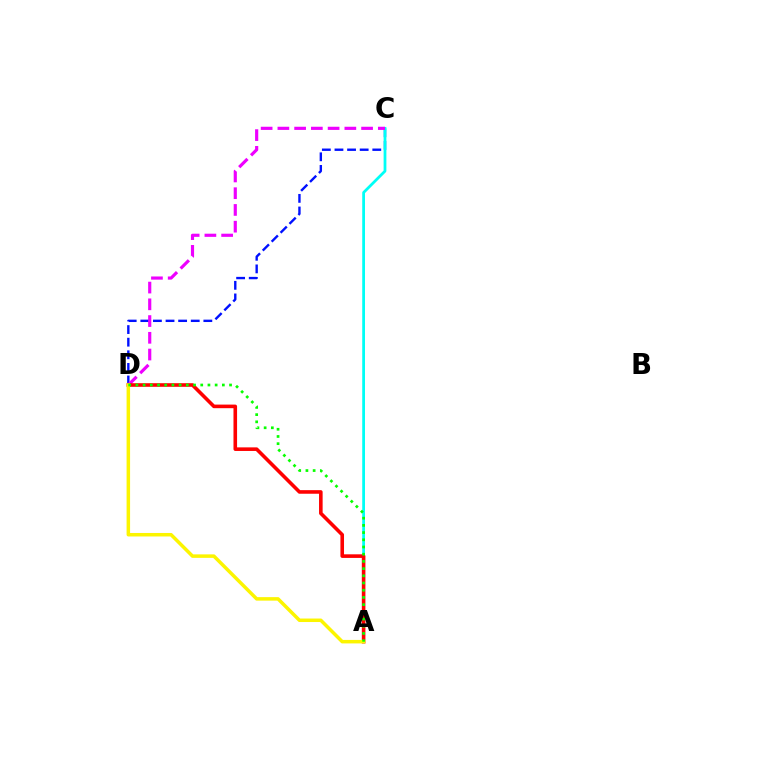{('C', 'D'): [{'color': '#0010ff', 'line_style': 'dashed', 'thickness': 1.71}, {'color': '#ee00ff', 'line_style': 'dashed', 'thickness': 2.27}], ('A', 'C'): [{'color': '#00fff6', 'line_style': 'solid', 'thickness': 2.0}], ('A', 'D'): [{'color': '#ff0000', 'line_style': 'solid', 'thickness': 2.59}, {'color': '#fcf500', 'line_style': 'solid', 'thickness': 2.51}, {'color': '#08ff00', 'line_style': 'dotted', 'thickness': 1.96}]}